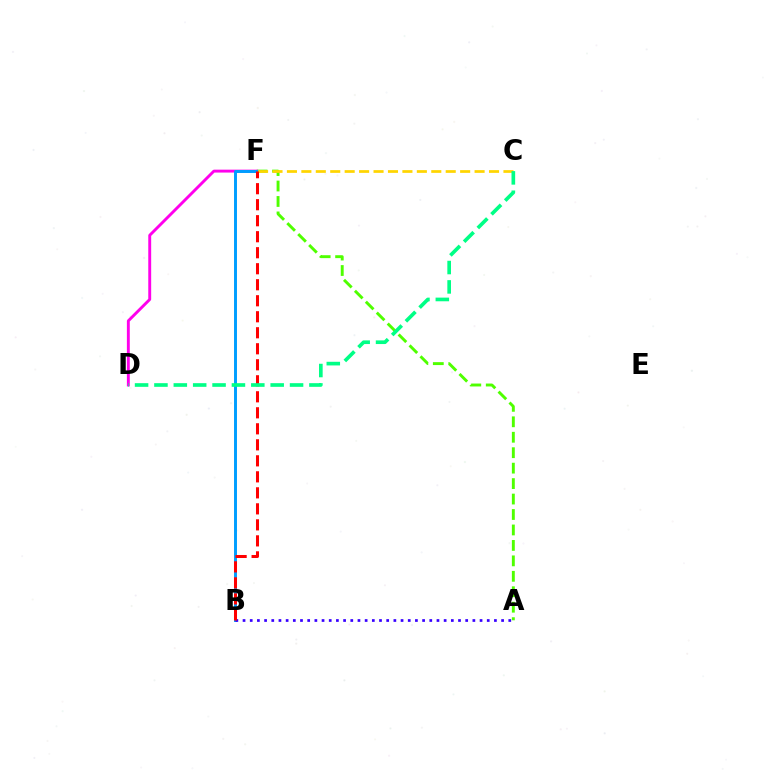{('A', 'F'): [{'color': '#4fff00', 'line_style': 'dashed', 'thickness': 2.1}], ('D', 'F'): [{'color': '#ff00ed', 'line_style': 'solid', 'thickness': 2.09}], ('B', 'F'): [{'color': '#009eff', 'line_style': 'solid', 'thickness': 2.12}, {'color': '#ff0000', 'line_style': 'dashed', 'thickness': 2.17}], ('C', 'F'): [{'color': '#ffd500', 'line_style': 'dashed', 'thickness': 1.96}], ('A', 'B'): [{'color': '#3700ff', 'line_style': 'dotted', 'thickness': 1.95}], ('C', 'D'): [{'color': '#00ff86', 'line_style': 'dashed', 'thickness': 2.63}]}